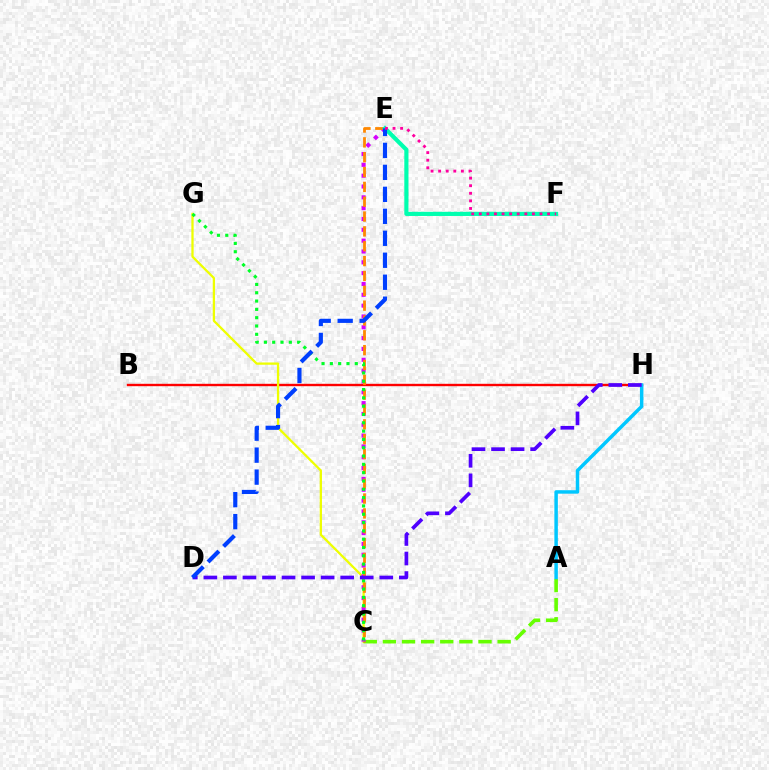{('B', 'H'): [{'color': '#ff0000', 'line_style': 'solid', 'thickness': 1.72}], ('C', 'G'): [{'color': '#eeff00', 'line_style': 'solid', 'thickness': 1.64}, {'color': '#00ff27', 'line_style': 'dotted', 'thickness': 2.26}], ('A', 'C'): [{'color': '#66ff00', 'line_style': 'dashed', 'thickness': 2.6}], ('C', 'E'): [{'color': '#d600ff', 'line_style': 'dotted', 'thickness': 2.94}, {'color': '#ff8800', 'line_style': 'dashed', 'thickness': 2.02}], ('A', 'H'): [{'color': '#00c7ff', 'line_style': 'solid', 'thickness': 2.5}], ('E', 'F'): [{'color': '#00ffaf', 'line_style': 'solid', 'thickness': 3.0}, {'color': '#ff00a0', 'line_style': 'dotted', 'thickness': 2.06}], ('D', 'H'): [{'color': '#4f00ff', 'line_style': 'dashed', 'thickness': 2.66}], ('D', 'E'): [{'color': '#003fff', 'line_style': 'dashed', 'thickness': 2.98}]}